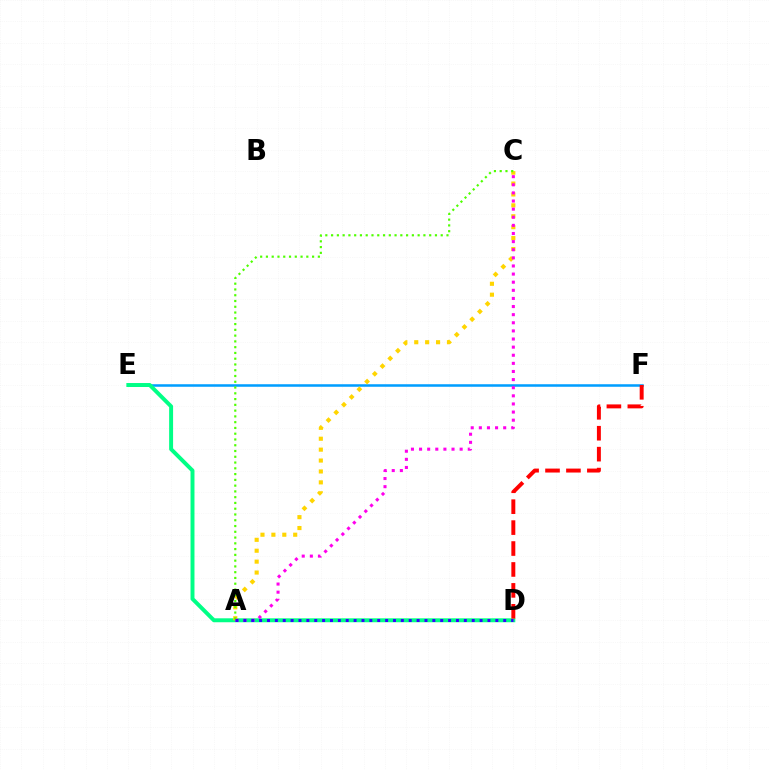{('E', 'F'): [{'color': '#009eff', 'line_style': 'solid', 'thickness': 1.82}], ('D', 'E'): [{'color': '#00ff86', 'line_style': 'solid', 'thickness': 2.84}], ('A', 'C'): [{'color': '#ffd500', 'line_style': 'dotted', 'thickness': 2.96}, {'color': '#ff00ed', 'line_style': 'dotted', 'thickness': 2.21}, {'color': '#4fff00', 'line_style': 'dotted', 'thickness': 1.57}], ('D', 'F'): [{'color': '#ff0000', 'line_style': 'dashed', 'thickness': 2.84}], ('A', 'D'): [{'color': '#3700ff', 'line_style': 'dotted', 'thickness': 2.14}]}